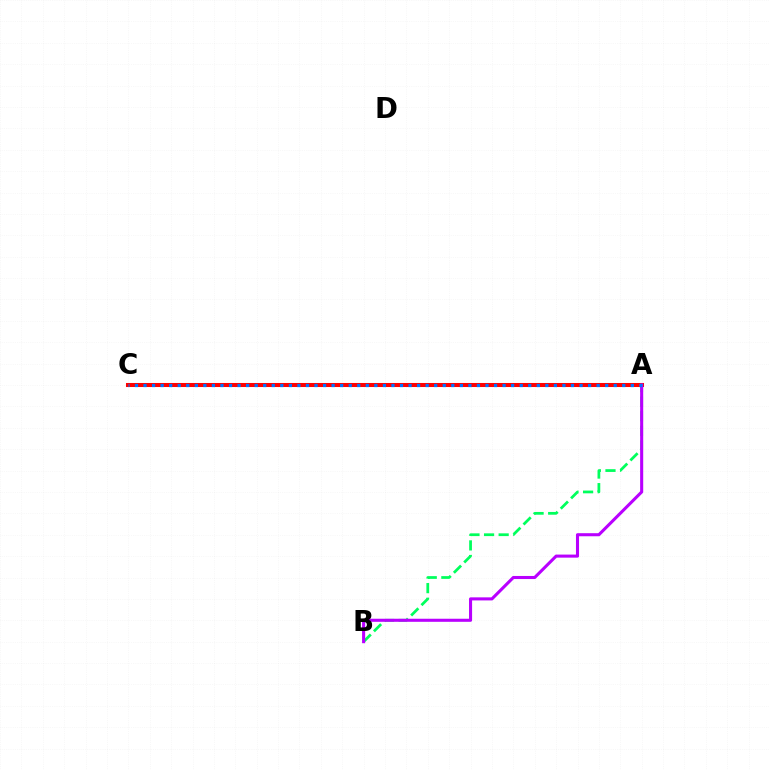{('A', 'C'): [{'color': '#d1ff00', 'line_style': 'dashed', 'thickness': 2.73}, {'color': '#ff0000', 'line_style': 'solid', 'thickness': 2.91}, {'color': '#0074ff', 'line_style': 'dotted', 'thickness': 2.32}], ('A', 'B'): [{'color': '#00ff5c', 'line_style': 'dashed', 'thickness': 1.98}, {'color': '#b900ff', 'line_style': 'solid', 'thickness': 2.21}]}